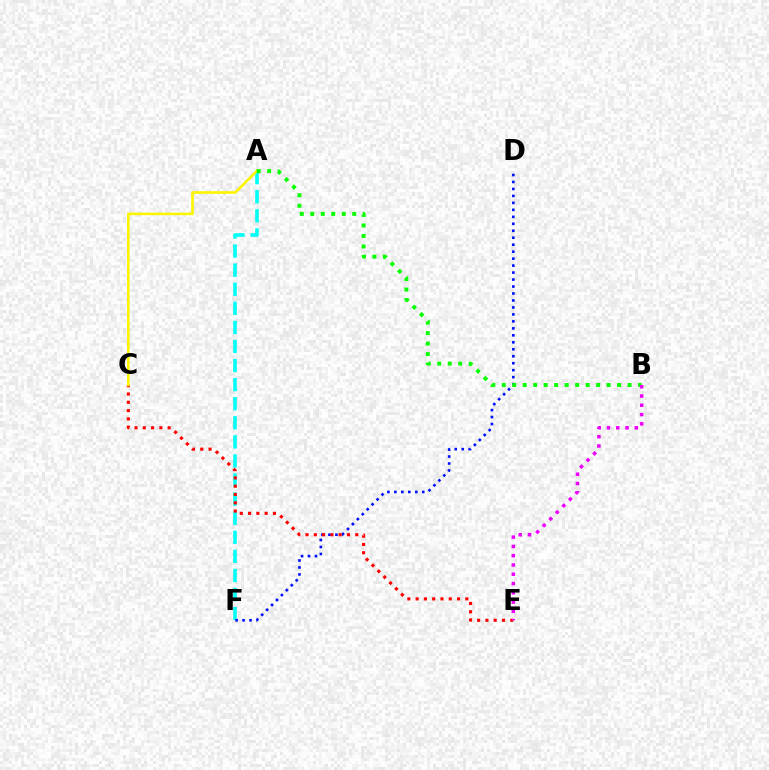{('A', 'F'): [{'color': '#00fff6', 'line_style': 'dashed', 'thickness': 2.59}], ('D', 'F'): [{'color': '#0010ff', 'line_style': 'dotted', 'thickness': 1.89}], ('C', 'E'): [{'color': '#ff0000', 'line_style': 'dotted', 'thickness': 2.25}], ('A', 'C'): [{'color': '#fcf500', 'line_style': 'solid', 'thickness': 1.88}], ('A', 'B'): [{'color': '#08ff00', 'line_style': 'dotted', 'thickness': 2.85}], ('B', 'E'): [{'color': '#ee00ff', 'line_style': 'dotted', 'thickness': 2.52}]}